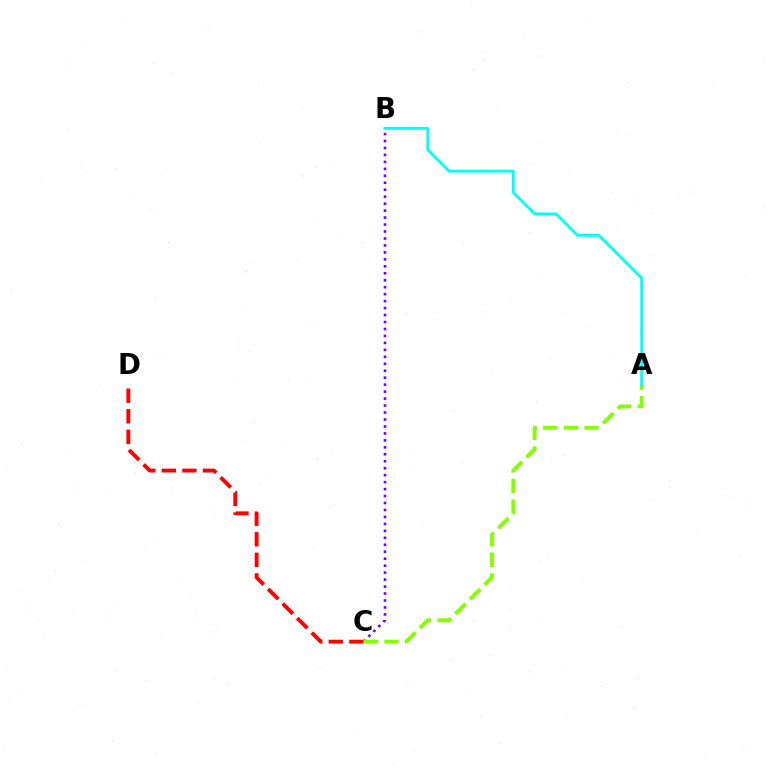{('B', 'C'): [{'color': '#7200ff', 'line_style': 'dotted', 'thickness': 1.89}], ('C', 'D'): [{'color': '#ff0000', 'line_style': 'dashed', 'thickness': 2.79}], ('A', 'C'): [{'color': '#84ff00', 'line_style': 'dashed', 'thickness': 2.81}], ('A', 'B'): [{'color': '#00fff6', 'line_style': 'solid', 'thickness': 2.05}]}